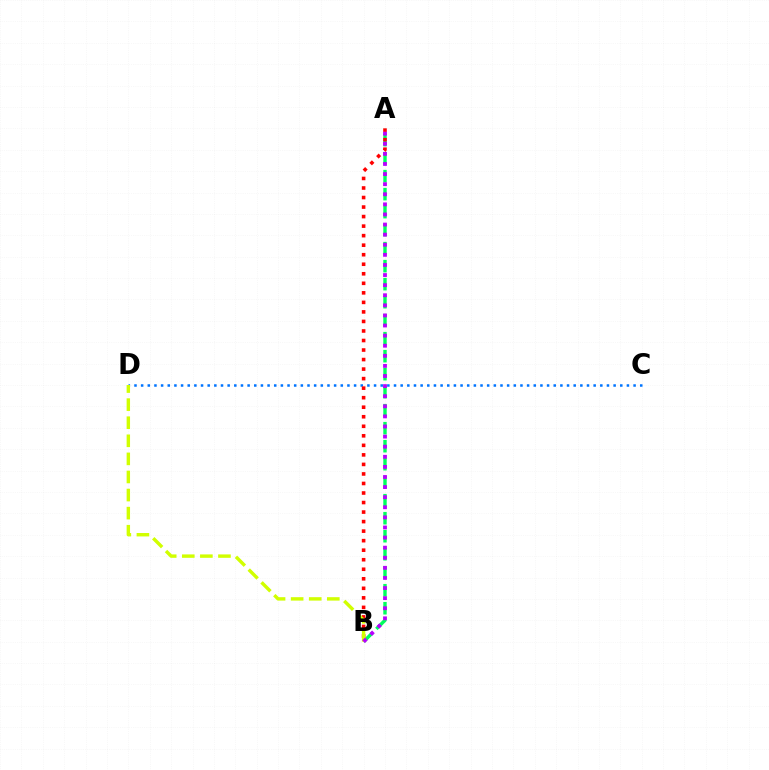{('A', 'B'): [{'color': '#00ff5c', 'line_style': 'dashed', 'thickness': 2.45}, {'color': '#ff0000', 'line_style': 'dotted', 'thickness': 2.59}, {'color': '#b900ff', 'line_style': 'dotted', 'thickness': 2.74}], ('C', 'D'): [{'color': '#0074ff', 'line_style': 'dotted', 'thickness': 1.81}], ('B', 'D'): [{'color': '#d1ff00', 'line_style': 'dashed', 'thickness': 2.46}]}